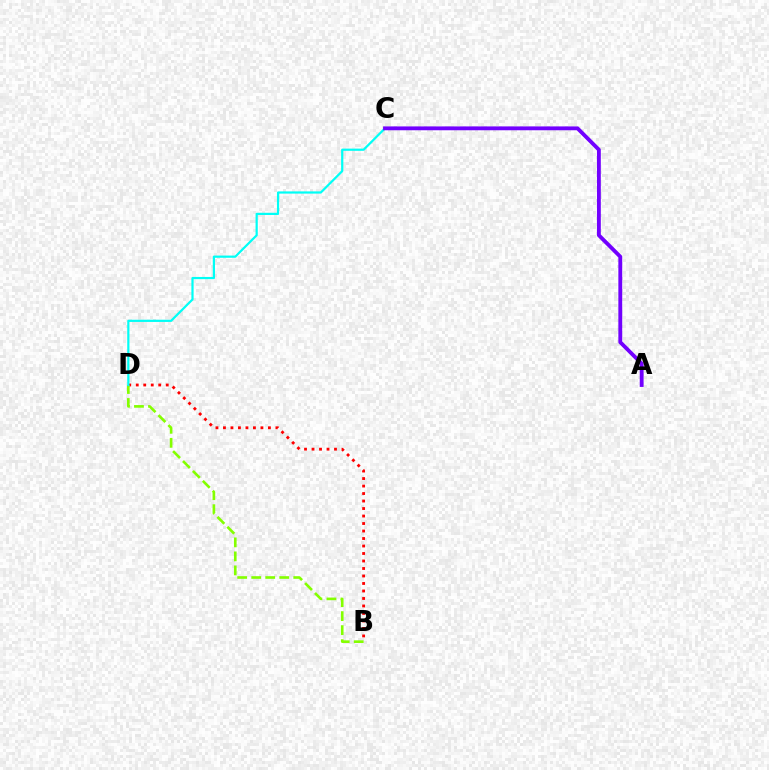{('B', 'D'): [{'color': '#ff0000', 'line_style': 'dotted', 'thickness': 2.04}, {'color': '#84ff00', 'line_style': 'dashed', 'thickness': 1.9}], ('C', 'D'): [{'color': '#00fff6', 'line_style': 'solid', 'thickness': 1.59}], ('A', 'C'): [{'color': '#7200ff', 'line_style': 'solid', 'thickness': 2.77}]}